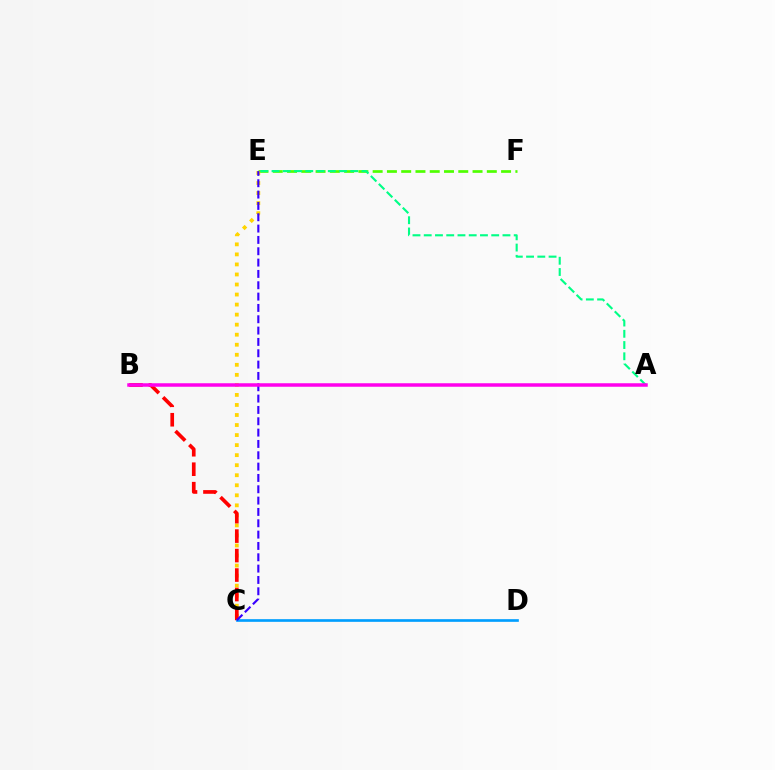{('E', 'F'): [{'color': '#4fff00', 'line_style': 'dashed', 'thickness': 1.94}], ('C', 'E'): [{'color': '#ffd500', 'line_style': 'dotted', 'thickness': 2.73}, {'color': '#3700ff', 'line_style': 'dashed', 'thickness': 1.54}], ('A', 'E'): [{'color': '#00ff86', 'line_style': 'dashed', 'thickness': 1.53}], ('B', 'C'): [{'color': '#ff0000', 'line_style': 'dashed', 'thickness': 2.65}], ('C', 'D'): [{'color': '#009eff', 'line_style': 'solid', 'thickness': 1.92}], ('A', 'B'): [{'color': '#ff00ed', 'line_style': 'solid', 'thickness': 2.52}]}